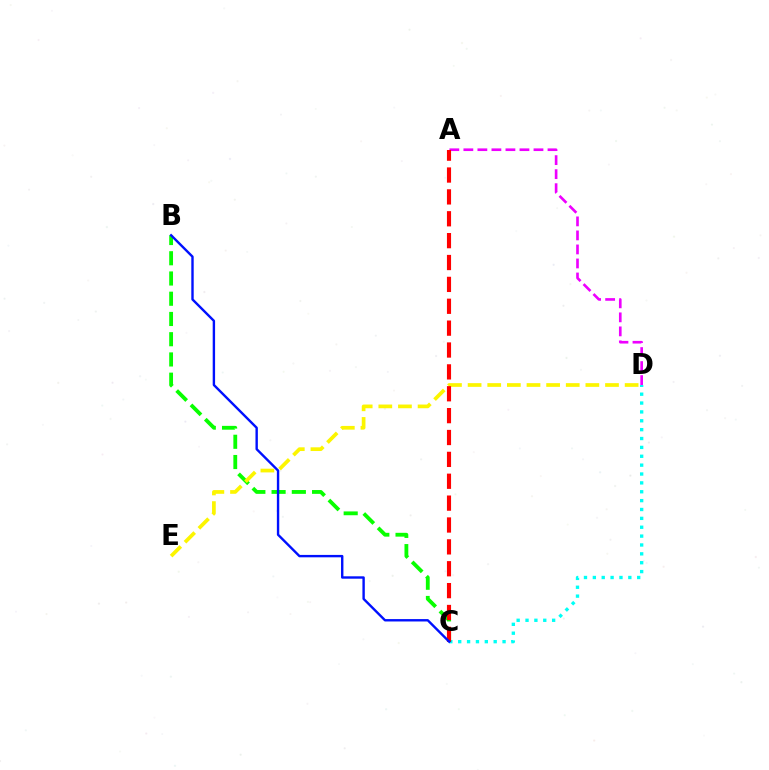{('C', 'D'): [{'color': '#00fff6', 'line_style': 'dotted', 'thickness': 2.41}], ('A', 'D'): [{'color': '#ee00ff', 'line_style': 'dashed', 'thickness': 1.91}], ('B', 'C'): [{'color': '#08ff00', 'line_style': 'dashed', 'thickness': 2.75}, {'color': '#0010ff', 'line_style': 'solid', 'thickness': 1.72}], ('D', 'E'): [{'color': '#fcf500', 'line_style': 'dashed', 'thickness': 2.67}], ('A', 'C'): [{'color': '#ff0000', 'line_style': 'dashed', 'thickness': 2.97}]}